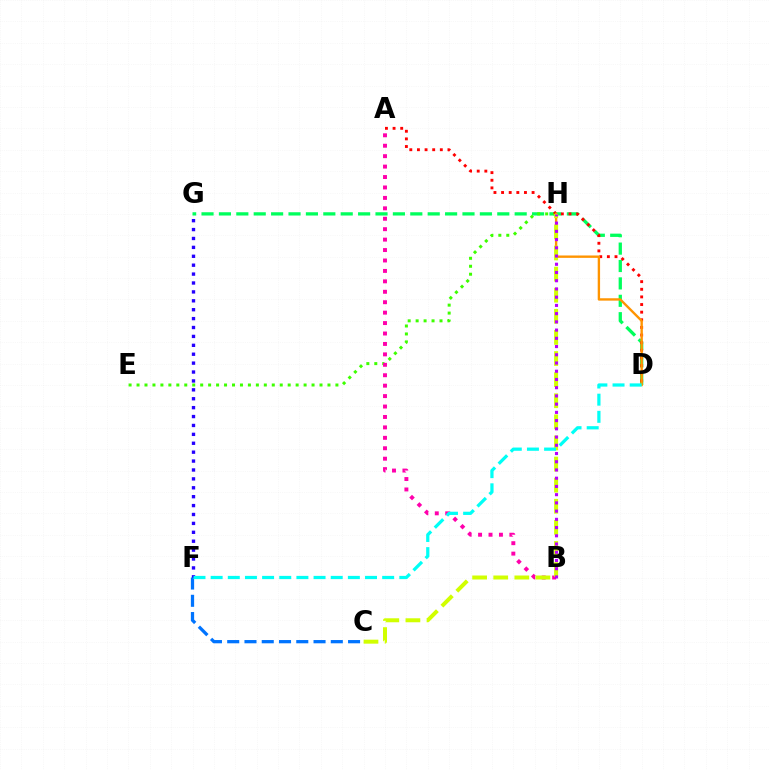{('D', 'G'): [{'color': '#00ff5c', 'line_style': 'dashed', 'thickness': 2.36}], ('F', 'G'): [{'color': '#2500ff', 'line_style': 'dotted', 'thickness': 2.42}], ('E', 'H'): [{'color': '#3dff00', 'line_style': 'dotted', 'thickness': 2.16}], ('A', 'B'): [{'color': '#ff00ac', 'line_style': 'dotted', 'thickness': 2.83}], ('A', 'D'): [{'color': '#ff0000', 'line_style': 'dotted', 'thickness': 2.07}], ('C', 'F'): [{'color': '#0074ff', 'line_style': 'dashed', 'thickness': 2.35}], ('D', 'H'): [{'color': '#ff9400', 'line_style': 'solid', 'thickness': 1.71}], ('C', 'H'): [{'color': '#d1ff00', 'line_style': 'dashed', 'thickness': 2.87}], ('B', 'H'): [{'color': '#b900ff', 'line_style': 'dotted', 'thickness': 2.24}], ('D', 'F'): [{'color': '#00fff6', 'line_style': 'dashed', 'thickness': 2.33}]}